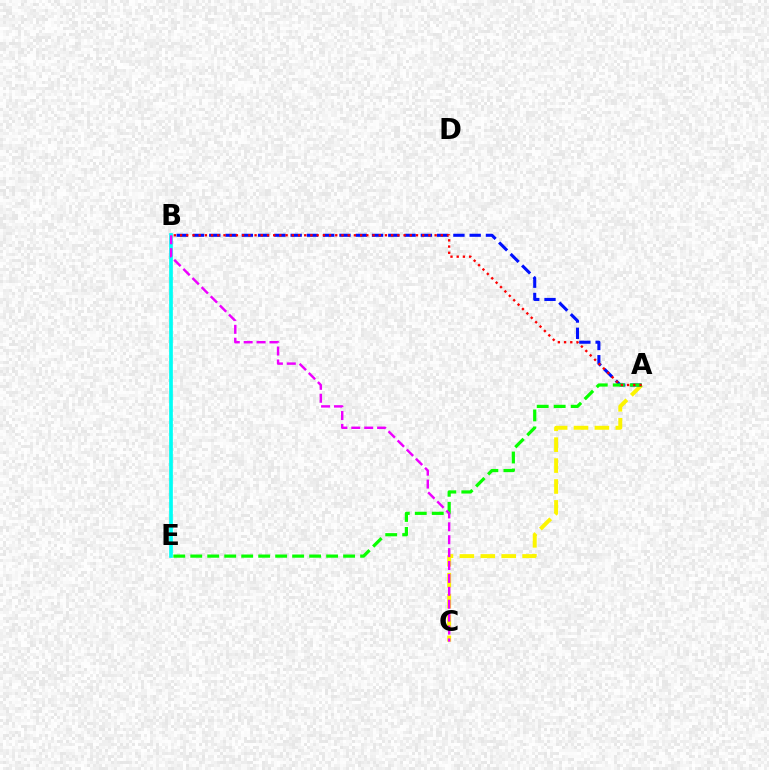{('A', 'C'): [{'color': '#fcf500', 'line_style': 'dashed', 'thickness': 2.84}], ('A', 'B'): [{'color': '#0010ff', 'line_style': 'dashed', 'thickness': 2.21}, {'color': '#ff0000', 'line_style': 'dotted', 'thickness': 1.69}], ('B', 'E'): [{'color': '#00fff6', 'line_style': 'solid', 'thickness': 2.66}], ('A', 'E'): [{'color': '#08ff00', 'line_style': 'dashed', 'thickness': 2.31}], ('B', 'C'): [{'color': '#ee00ff', 'line_style': 'dashed', 'thickness': 1.75}]}